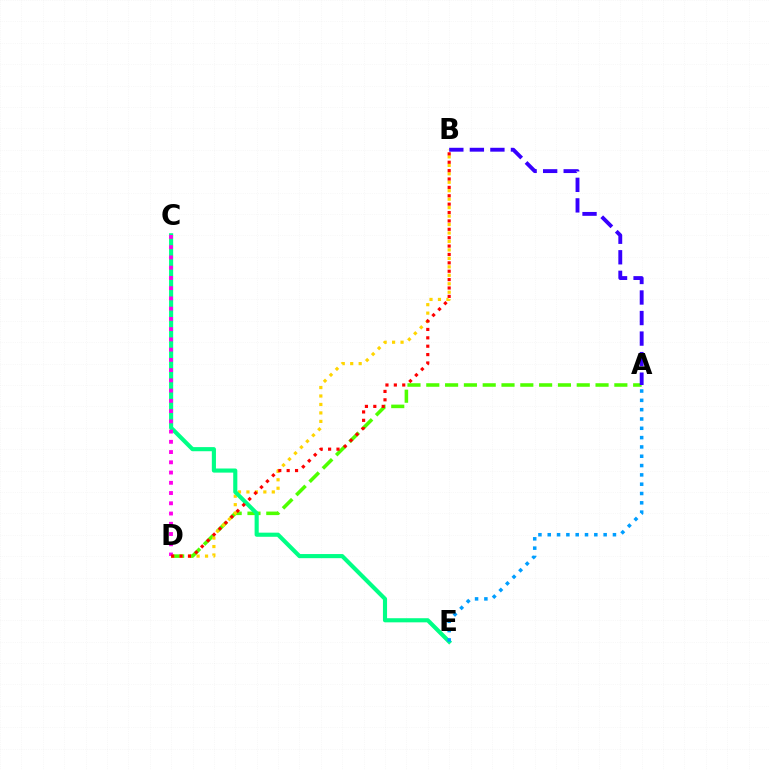{('A', 'D'): [{'color': '#4fff00', 'line_style': 'dashed', 'thickness': 2.55}], ('B', 'D'): [{'color': '#ffd500', 'line_style': 'dotted', 'thickness': 2.3}, {'color': '#ff0000', 'line_style': 'dotted', 'thickness': 2.28}], ('C', 'E'): [{'color': '#00ff86', 'line_style': 'solid', 'thickness': 2.97}], ('C', 'D'): [{'color': '#ff00ed', 'line_style': 'dotted', 'thickness': 2.78}], ('A', 'B'): [{'color': '#3700ff', 'line_style': 'dashed', 'thickness': 2.79}], ('A', 'E'): [{'color': '#009eff', 'line_style': 'dotted', 'thickness': 2.53}]}